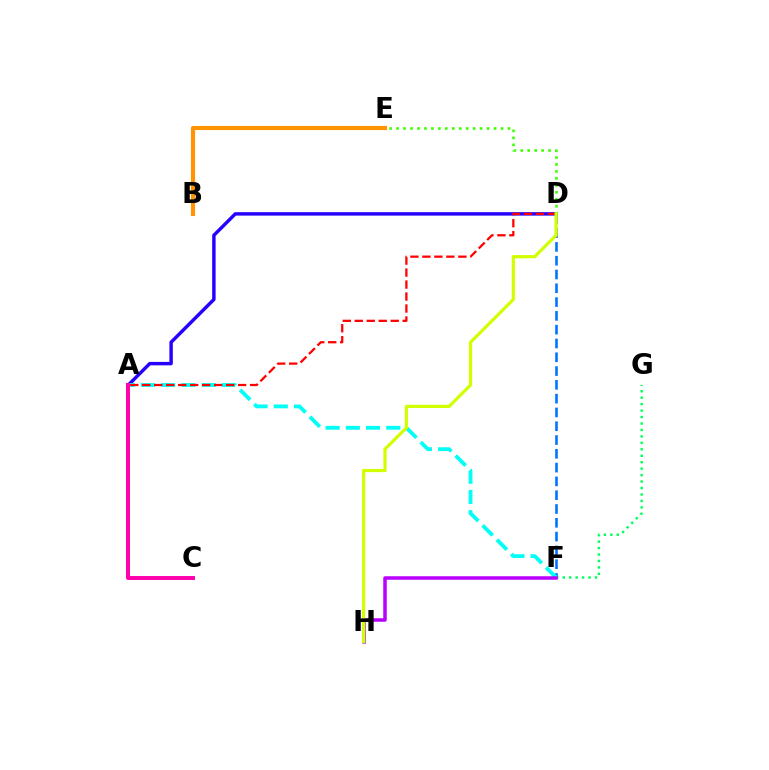{('D', 'F'): [{'color': '#0074ff', 'line_style': 'dashed', 'thickness': 1.87}], ('F', 'G'): [{'color': '#00ff5c', 'line_style': 'dotted', 'thickness': 1.75}], ('A', 'D'): [{'color': '#2500ff', 'line_style': 'solid', 'thickness': 2.47}, {'color': '#ff0000', 'line_style': 'dashed', 'thickness': 1.63}], ('A', 'F'): [{'color': '#00fff6', 'line_style': 'dashed', 'thickness': 2.75}], ('F', 'H'): [{'color': '#b900ff', 'line_style': 'solid', 'thickness': 2.52}], ('B', 'E'): [{'color': '#ff9400', 'line_style': 'solid', 'thickness': 2.96}], ('D', 'E'): [{'color': '#3dff00', 'line_style': 'dotted', 'thickness': 1.89}], ('D', 'H'): [{'color': '#d1ff00', 'line_style': 'solid', 'thickness': 2.3}], ('A', 'C'): [{'color': '#ff00ac', 'line_style': 'solid', 'thickness': 2.84}]}